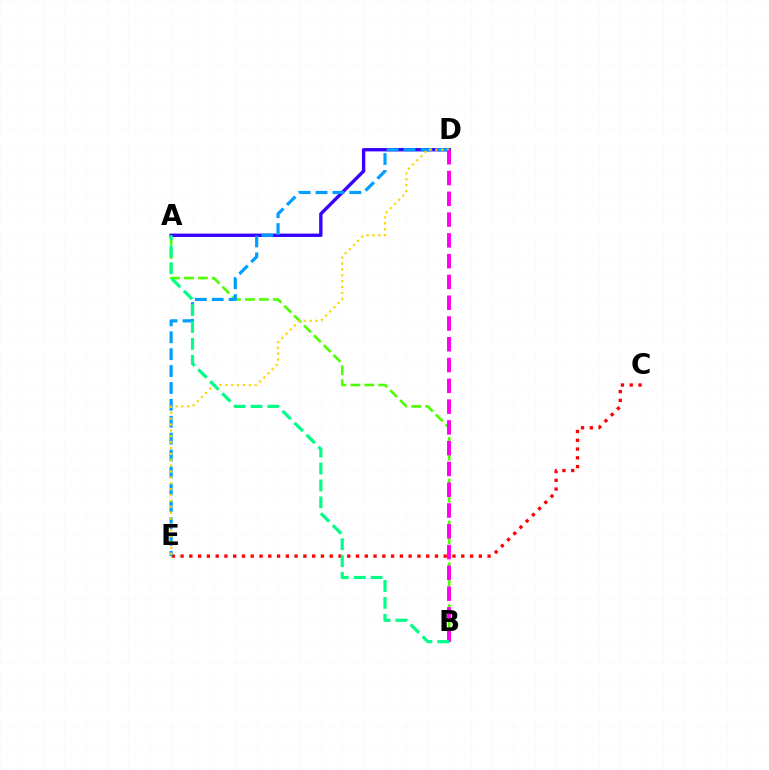{('A', 'B'): [{'color': '#4fff00', 'line_style': 'dashed', 'thickness': 1.89}, {'color': '#00ff86', 'line_style': 'dashed', 'thickness': 2.3}], ('C', 'E'): [{'color': '#ff0000', 'line_style': 'dotted', 'thickness': 2.38}], ('A', 'D'): [{'color': '#3700ff', 'line_style': 'solid', 'thickness': 2.42}], ('D', 'E'): [{'color': '#009eff', 'line_style': 'dashed', 'thickness': 2.29}, {'color': '#ffd500', 'line_style': 'dotted', 'thickness': 1.6}], ('B', 'D'): [{'color': '#ff00ed', 'line_style': 'dashed', 'thickness': 2.82}]}